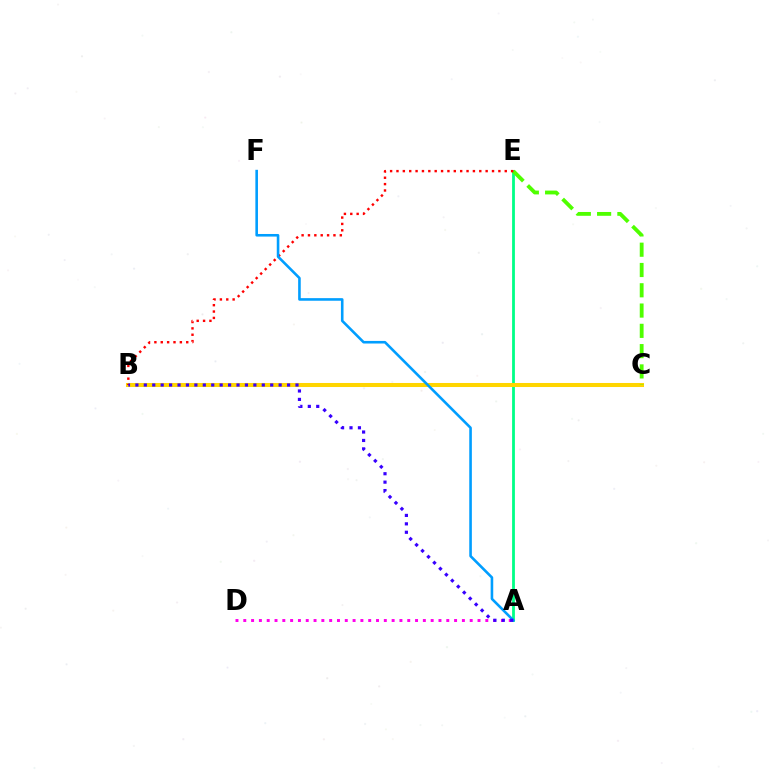{('A', 'E'): [{'color': '#00ff86', 'line_style': 'solid', 'thickness': 2.01}], ('B', 'C'): [{'color': '#ffd500', 'line_style': 'solid', 'thickness': 2.91}], ('A', 'D'): [{'color': '#ff00ed', 'line_style': 'dotted', 'thickness': 2.12}], ('C', 'E'): [{'color': '#4fff00', 'line_style': 'dashed', 'thickness': 2.76}], ('B', 'E'): [{'color': '#ff0000', 'line_style': 'dotted', 'thickness': 1.73}], ('A', 'F'): [{'color': '#009eff', 'line_style': 'solid', 'thickness': 1.87}], ('A', 'B'): [{'color': '#3700ff', 'line_style': 'dotted', 'thickness': 2.29}]}